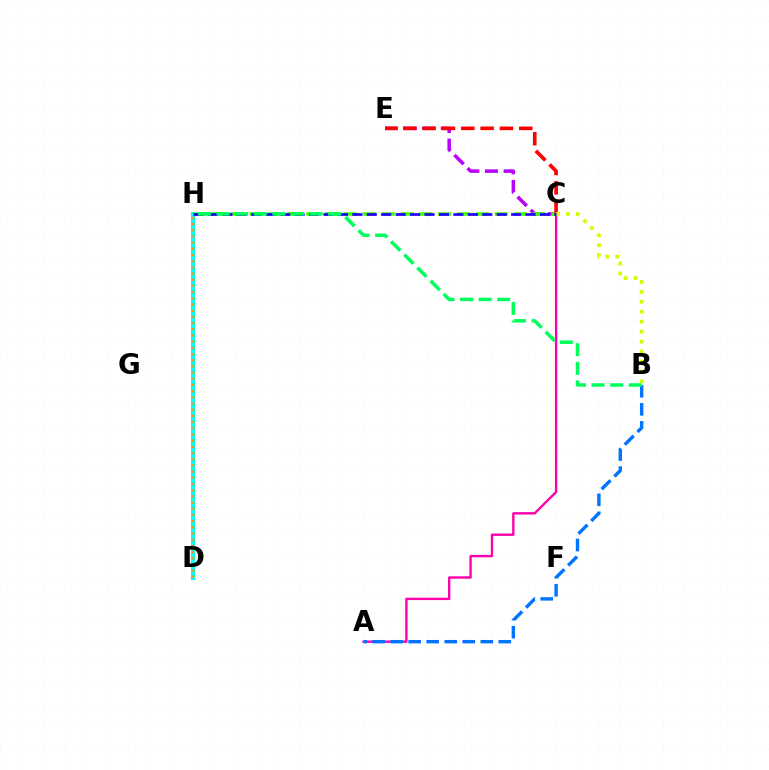{('D', 'H'): [{'color': '#00fff6', 'line_style': 'solid', 'thickness': 2.96}, {'color': '#ff9400', 'line_style': 'dotted', 'thickness': 1.68}], ('C', 'E'): [{'color': '#b900ff', 'line_style': 'dashed', 'thickness': 2.53}, {'color': '#ff0000', 'line_style': 'dashed', 'thickness': 2.63}], ('C', 'H'): [{'color': '#3dff00', 'line_style': 'dashed', 'thickness': 2.56}, {'color': '#2500ff', 'line_style': 'dashed', 'thickness': 1.96}], ('A', 'C'): [{'color': '#ff00ac', 'line_style': 'solid', 'thickness': 1.71}], ('B', 'C'): [{'color': '#d1ff00', 'line_style': 'dotted', 'thickness': 2.7}], ('A', 'B'): [{'color': '#0074ff', 'line_style': 'dashed', 'thickness': 2.45}], ('B', 'H'): [{'color': '#00ff5c', 'line_style': 'dashed', 'thickness': 2.53}]}